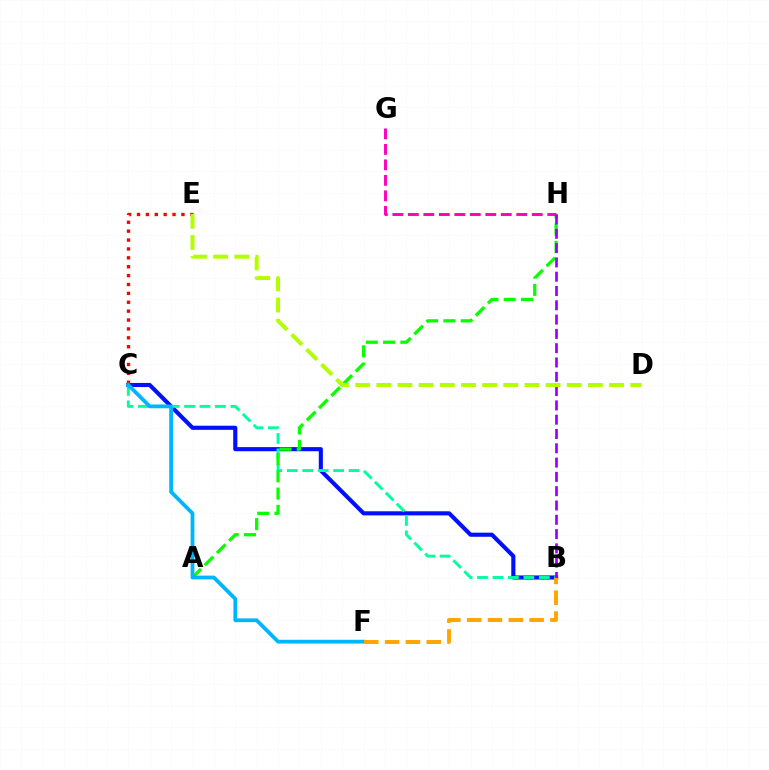{('B', 'C'): [{'color': '#0010ff', 'line_style': 'solid', 'thickness': 2.96}, {'color': '#00ff9d', 'line_style': 'dashed', 'thickness': 2.1}], ('C', 'E'): [{'color': '#ff0000', 'line_style': 'dotted', 'thickness': 2.41}], ('A', 'H'): [{'color': '#08ff00', 'line_style': 'dashed', 'thickness': 2.35}], ('G', 'H'): [{'color': '#ff00bd', 'line_style': 'dashed', 'thickness': 2.1}], ('B', 'H'): [{'color': '#9b00ff', 'line_style': 'dashed', 'thickness': 1.94}], ('D', 'E'): [{'color': '#b3ff00', 'line_style': 'dashed', 'thickness': 2.87}], ('C', 'F'): [{'color': '#00b5ff', 'line_style': 'solid', 'thickness': 2.72}], ('B', 'F'): [{'color': '#ffa500', 'line_style': 'dashed', 'thickness': 2.83}]}